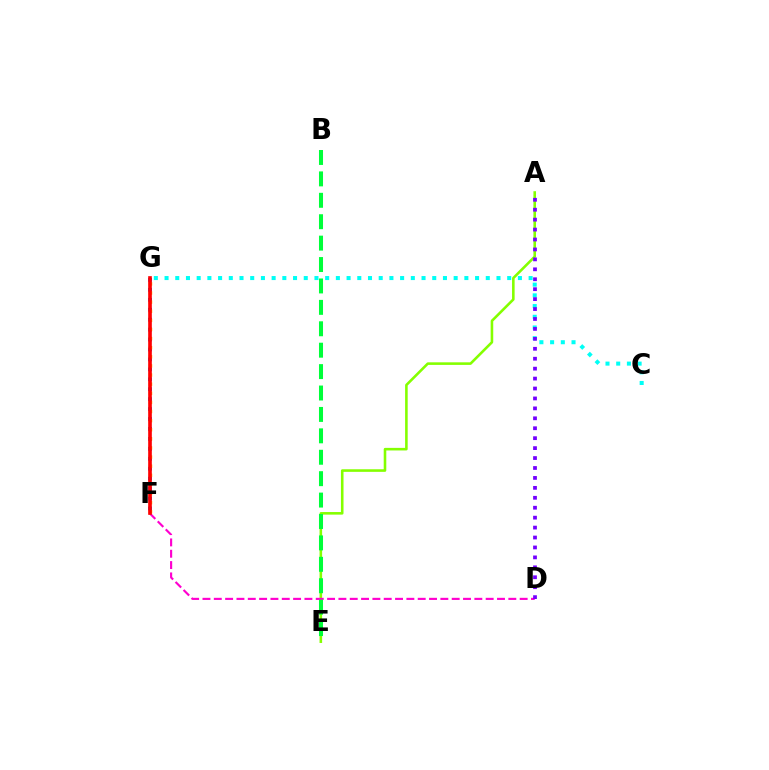{('A', 'E'): [{'color': '#84ff00', 'line_style': 'solid', 'thickness': 1.86}], ('F', 'G'): [{'color': '#004bff', 'line_style': 'dotted', 'thickness': 2.7}, {'color': '#ffbd00', 'line_style': 'dotted', 'thickness': 2.48}, {'color': '#ff0000', 'line_style': 'solid', 'thickness': 2.64}], ('D', 'F'): [{'color': '#ff00cf', 'line_style': 'dashed', 'thickness': 1.54}], ('C', 'G'): [{'color': '#00fff6', 'line_style': 'dotted', 'thickness': 2.91}], ('A', 'D'): [{'color': '#7200ff', 'line_style': 'dotted', 'thickness': 2.7}], ('B', 'E'): [{'color': '#00ff39', 'line_style': 'dashed', 'thickness': 2.91}]}